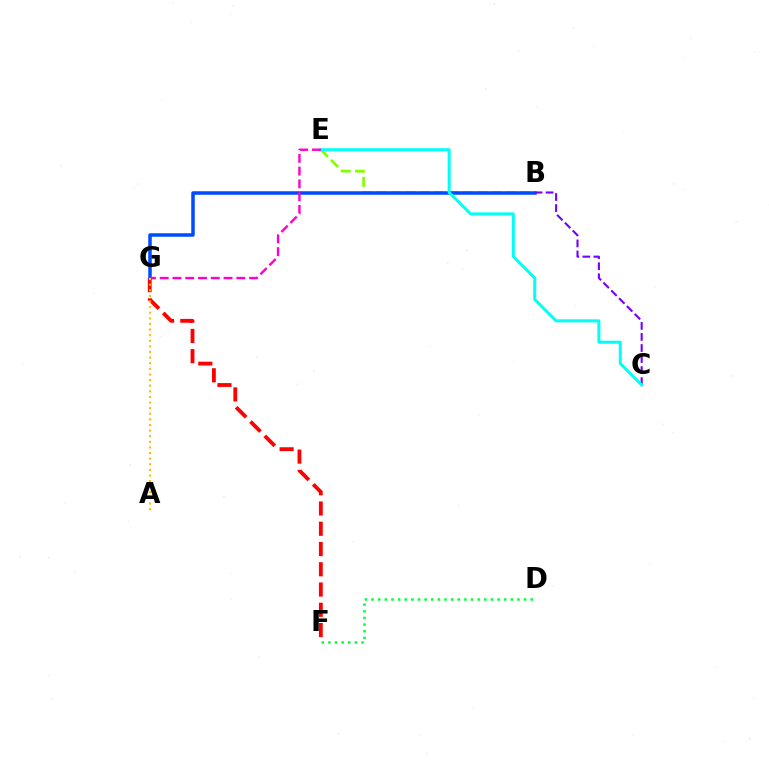{('B', 'E'): [{'color': '#84ff00', 'line_style': 'dashed', 'thickness': 1.95}], ('F', 'G'): [{'color': '#ff0000', 'line_style': 'dashed', 'thickness': 2.75}], ('B', 'G'): [{'color': '#004bff', 'line_style': 'solid', 'thickness': 2.53}], ('B', 'C'): [{'color': '#7200ff', 'line_style': 'dashed', 'thickness': 1.5}], ('D', 'F'): [{'color': '#00ff39', 'line_style': 'dotted', 'thickness': 1.8}], ('C', 'E'): [{'color': '#00fff6', 'line_style': 'solid', 'thickness': 2.16}], ('E', 'G'): [{'color': '#ff00cf', 'line_style': 'dashed', 'thickness': 1.74}], ('A', 'G'): [{'color': '#ffbd00', 'line_style': 'dotted', 'thickness': 1.52}]}